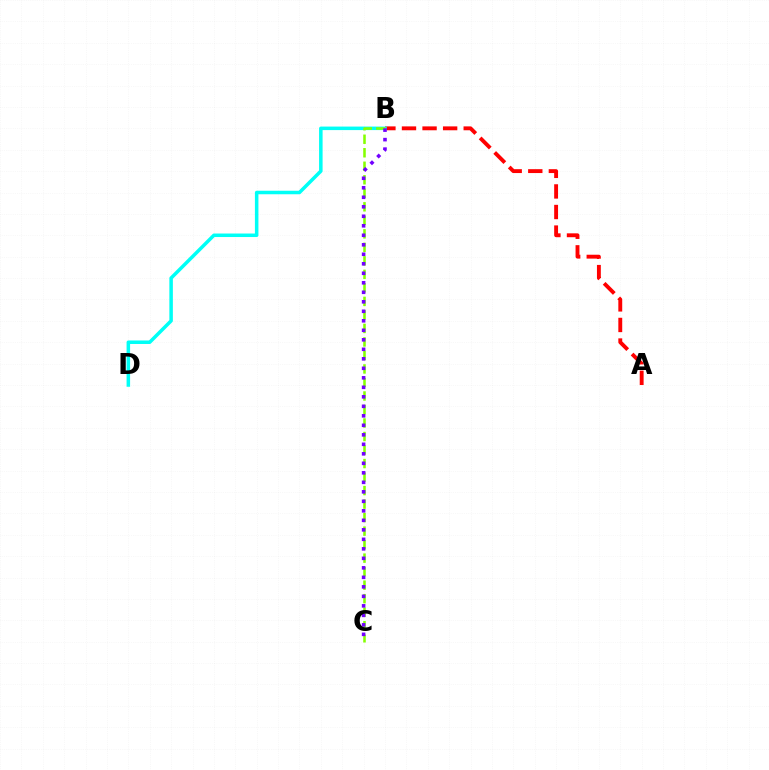{('A', 'B'): [{'color': '#ff0000', 'line_style': 'dashed', 'thickness': 2.79}], ('B', 'D'): [{'color': '#00fff6', 'line_style': 'solid', 'thickness': 2.53}], ('B', 'C'): [{'color': '#84ff00', 'line_style': 'dashed', 'thickness': 1.84}, {'color': '#7200ff', 'line_style': 'dotted', 'thickness': 2.58}]}